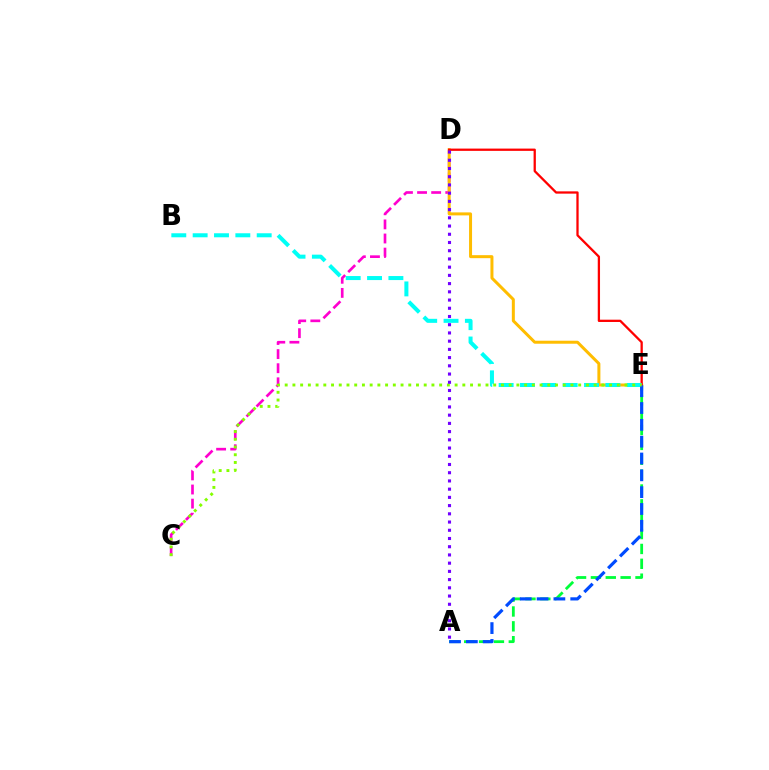{('C', 'D'): [{'color': '#ff00cf', 'line_style': 'dashed', 'thickness': 1.92}], ('A', 'E'): [{'color': '#00ff39', 'line_style': 'dashed', 'thickness': 2.02}, {'color': '#004bff', 'line_style': 'dashed', 'thickness': 2.29}], ('D', 'E'): [{'color': '#ffbd00', 'line_style': 'solid', 'thickness': 2.16}, {'color': '#ff0000', 'line_style': 'solid', 'thickness': 1.64}], ('B', 'E'): [{'color': '#00fff6', 'line_style': 'dashed', 'thickness': 2.9}], ('C', 'E'): [{'color': '#84ff00', 'line_style': 'dotted', 'thickness': 2.1}], ('A', 'D'): [{'color': '#7200ff', 'line_style': 'dotted', 'thickness': 2.23}]}